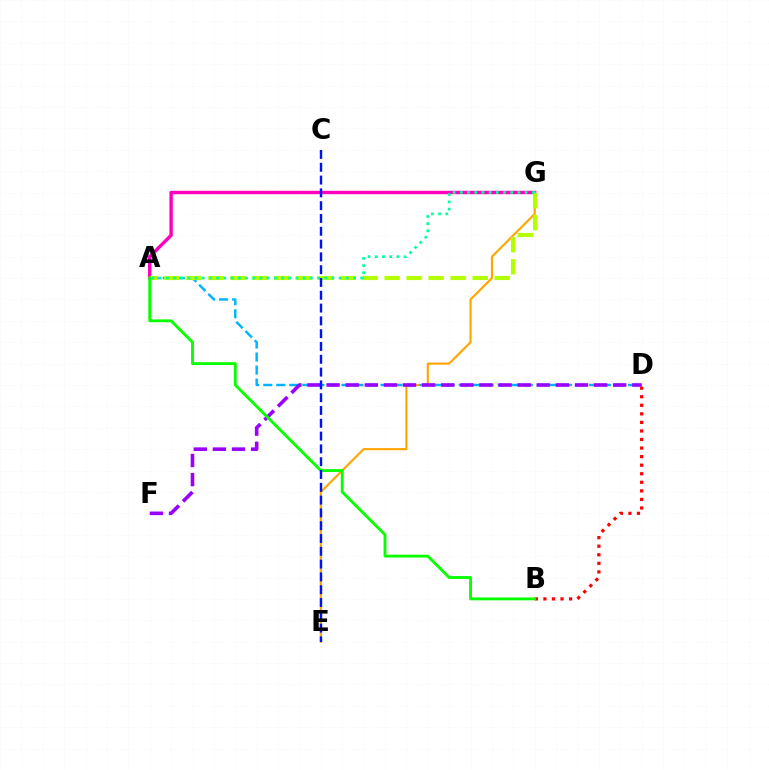{('A', 'G'): [{'color': '#ff00bd', 'line_style': 'solid', 'thickness': 2.46}, {'color': '#b3ff00', 'line_style': 'dashed', 'thickness': 2.99}, {'color': '#00ff9d', 'line_style': 'dotted', 'thickness': 1.96}], ('E', 'G'): [{'color': '#ffa500', 'line_style': 'solid', 'thickness': 1.54}], ('B', 'D'): [{'color': '#ff0000', 'line_style': 'dotted', 'thickness': 2.33}], ('A', 'D'): [{'color': '#00b5ff', 'line_style': 'dashed', 'thickness': 1.77}], ('D', 'F'): [{'color': '#9b00ff', 'line_style': 'dashed', 'thickness': 2.6}], ('A', 'B'): [{'color': '#08ff00', 'line_style': 'solid', 'thickness': 2.06}], ('C', 'E'): [{'color': '#0010ff', 'line_style': 'dashed', 'thickness': 1.74}]}